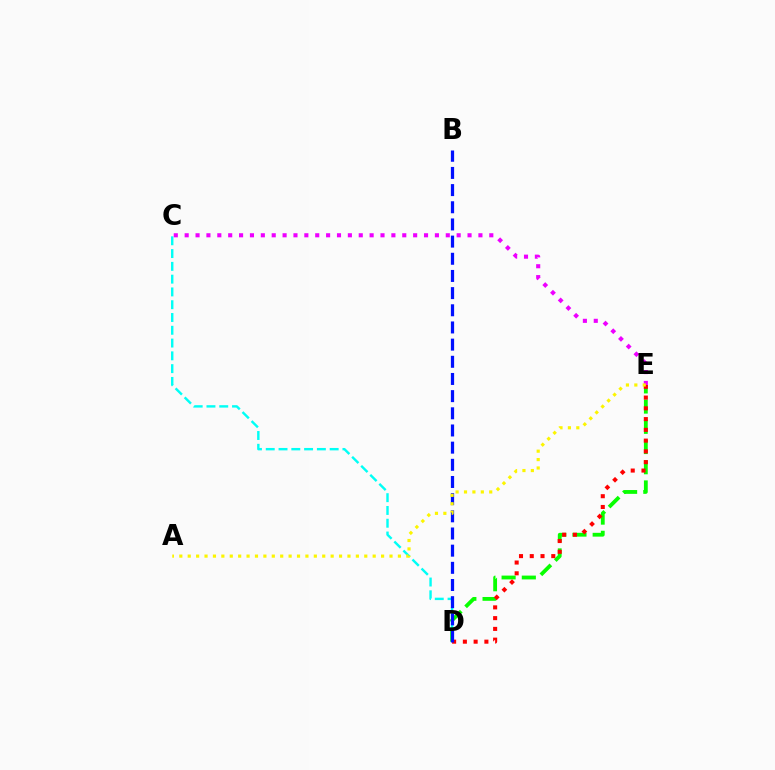{('C', 'E'): [{'color': '#ee00ff', 'line_style': 'dotted', 'thickness': 2.96}], ('C', 'D'): [{'color': '#00fff6', 'line_style': 'dashed', 'thickness': 1.74}], ('D', 'E'): [{'color': '#08ff00', 'line_style': 'dashed', 'thickness': 2.75}, {'color': '#ff0000', 'line_style': 'dotted', 'thickness': 2.92}], ('B', 'D'): [{'color': '#0010ff', 'line_style': 'dashed', 'thickness': 2.33}], ('A', 'E'): [{'color': '#fcf500', 'line_style': 'dotted', 'thickness': 2.28}]}